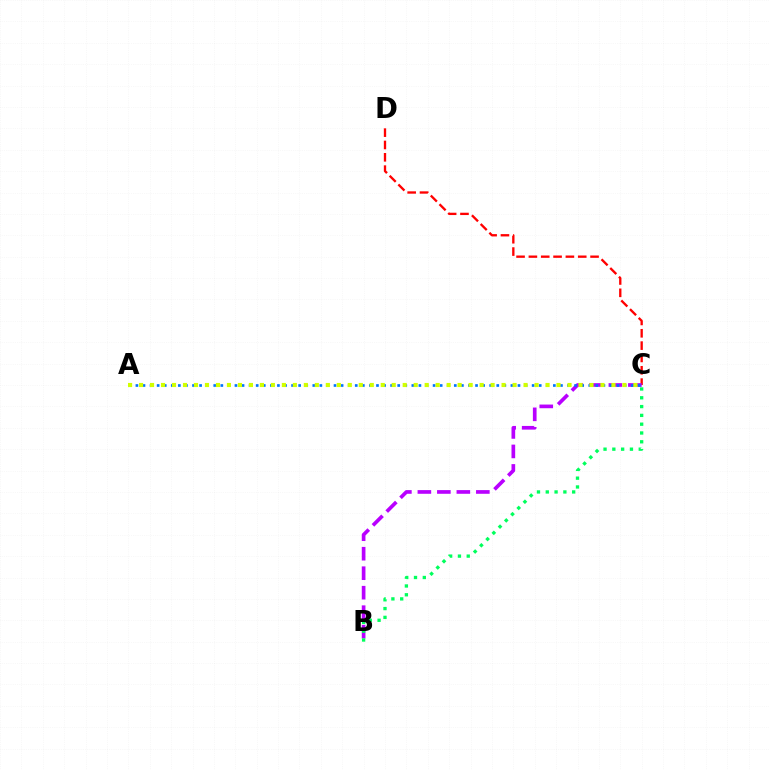{('C', 'D'): [{'color': '#ff0000', 'line_style': 'dashed', 'thickness': 1.68}], ('B', 'C'): [{'color': '#b900ff', 'line_style': 'dashed', 'thickness': 2.65}, {'color': '#00ff5c', 'line_style': 'dotted', 'thickness': 2.39}], ('A', 'C'): [{'color': '#0074ff', 'line_style': 'dotted', 'thickness': 1.92}, {'color': '#d1ff00', 'line_style': 'dotted', 'thickness': 2.98}]}